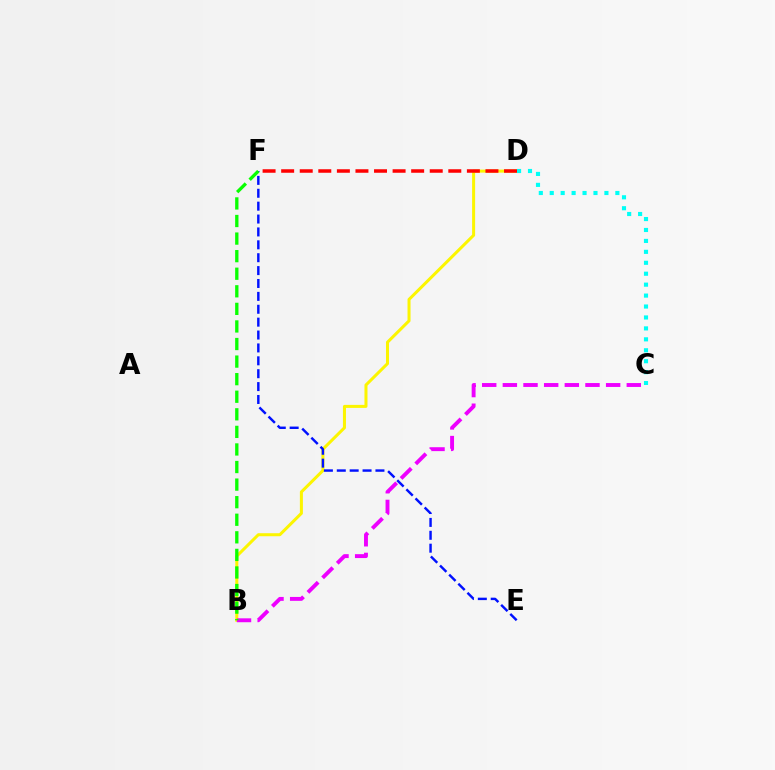{('B', 'D'): [{'color': '#fcf500', 'line_style': 'solid', 'thickness': 2.18}], ('B', 'C'): [{'color': '#ee00ff', 'line_style': 'dashed', 'thickness': 2.81}], ('E', 'F'): [{'color': '#0010ff', 'line_style': 'dashed', 'thickness': 1.75}], ('B', 'F'): [{'color': '#08ff00', 'line_style': 'dashed', 'thickness': 2.39}], ('D', 'F'): [{'color': '#ff0000', 'line_style': 'dashed', 'thickness': 2.52}], ('C', 'D'): [{'color': '#00fff6', 'line_style': 'dotted', 'thickness': 2.97}]}